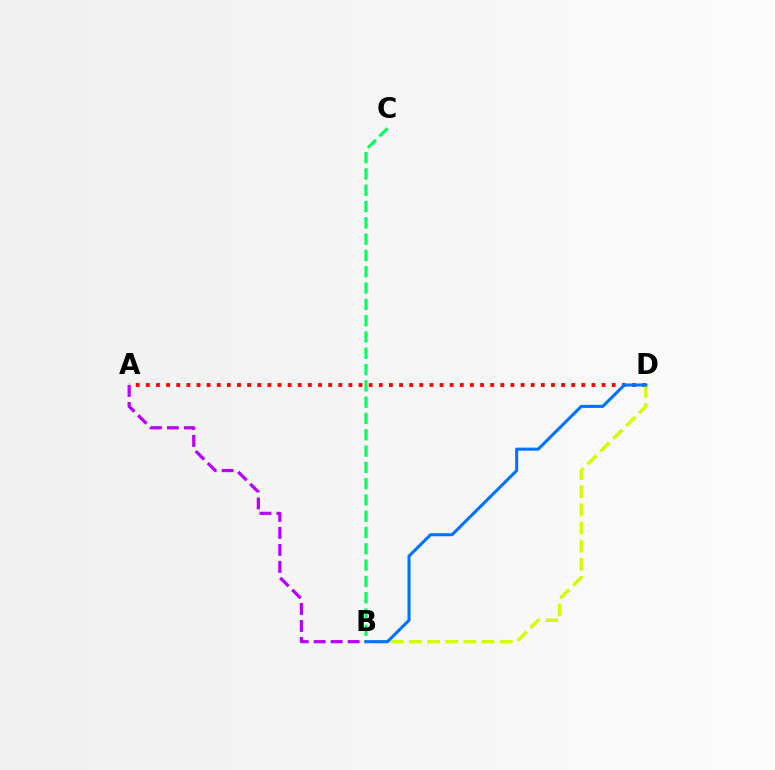{('A', 'D'): [{'color': '#ff0000', 'line_style': 'dotted', 'thickness': 2.75}], ('B', 'D'): [{'color': '#d1ff00', 'line_style': 'dashed', 'thickness': 2.47}, {'color': '#0074ff', 'line_style': 'solid', 'thickness': 2.21}], ('A', 'B'): [{'color': '#b900ff', 'line_style': 'dashed', 'thickness': 2.31}], ('B', 'C'): [{'color': '#00ff5c', 'line_style': 'dashed', 'thickness': 2.21}]}